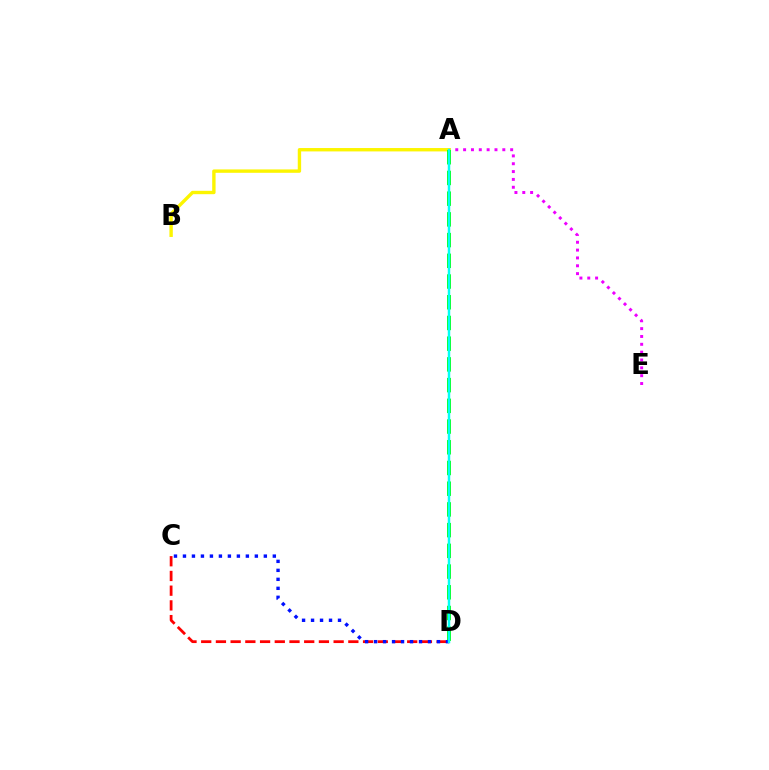{('A', 'E'): [{'color': '#ee00ff', 'line_style': 'dotted', 'thickness': 2.13}], ('C', 'D'): [{'color': '#ff0000', 'line_style': 'dashed', 'thickness': 2.0}, {'color': '#0010ff', 'line_style': 'dotted', 'thickness': 2.44}], ('A', 'B'): [{'color': '#fcf500', 'line_style': 'solid', 'thickness': 2.43}], ('A', 'D'): [{'color': '#08ff00', 'line_style': 'dashed', 'thickness': 2.81}, {'color': '#00fff6', 'line_style': 'solid', 'thickness': 1.78}]}